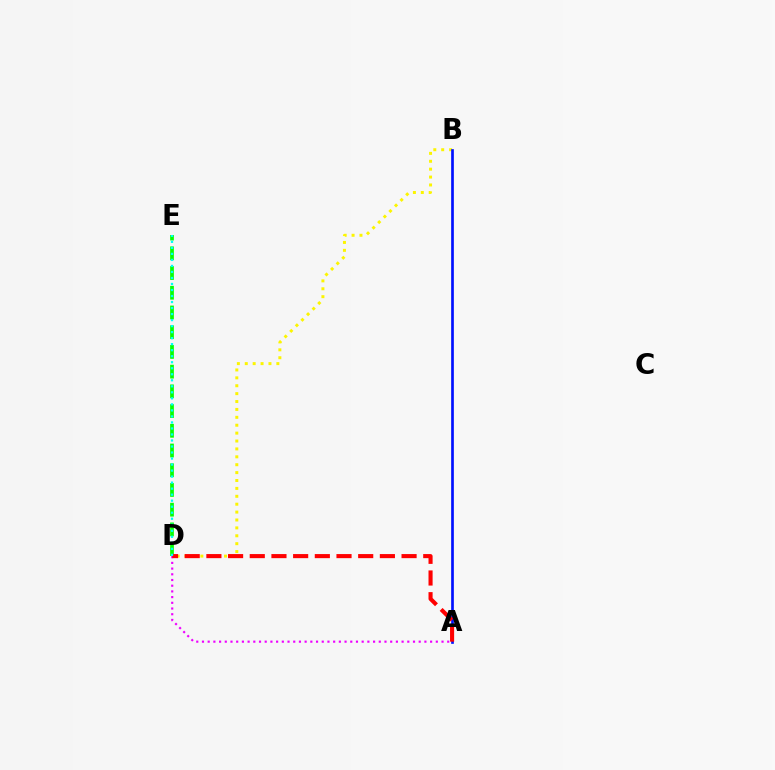{('B', 'D'): [{'color': '#fcf500', 'line_style': 'dotted', 'thickness': 2.15}], ('D', 'E'): [{'color': '#08ff00', 'line_style': 'dashed', 'thickness': 2.68}, {'color': '#00fff6', 'line_style': 'dotted', 'thickness': 1.64}], ('A', 'B'): [{'color': '#0010ff', 'line_style': 'solid', 'thickness': 1.93}], ('A', 'D'): [{'color': '#ee00ff', 'line_style': 'dotted', 'thickness': 1.55}, {'color': '#ff0000', 'line_style': 'dashed', 'thickness': 2.95}]}